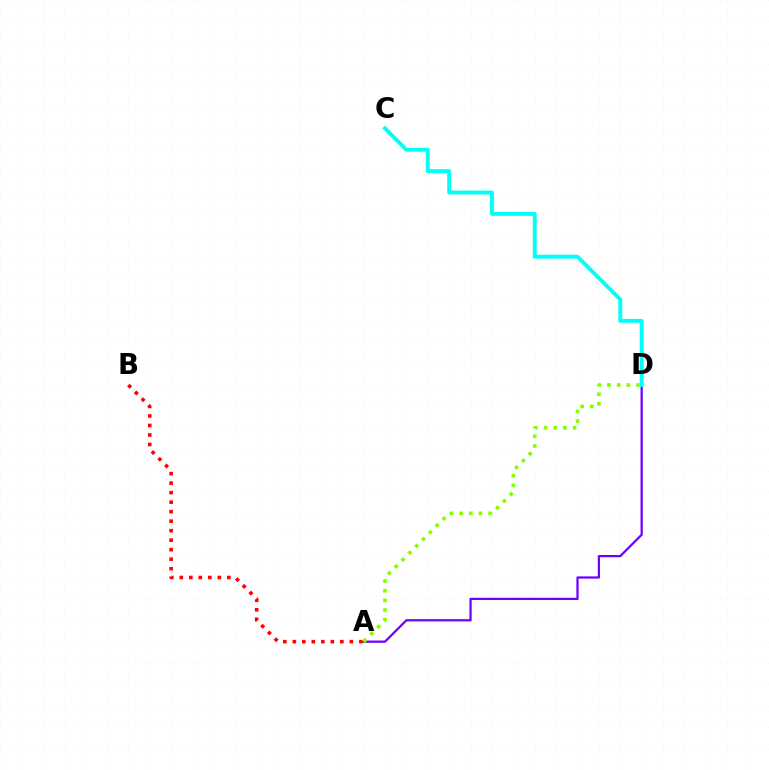{('A', 'D'): [{'color': '#7200ff', 'line_style': 'solid', 'thickness': 1.62}, {'color': '#84ff00', 'line_style': 'dotted', 'thickness': 2.63}], ('A', 'B'): [{'color': '#ff0000', 'line_style': 'dotted', 'thickness': 2.58}], ('C', 'D'): [{'color': '#00fff6', 'line_style': 'solid', 'thickness': 2.81}]}